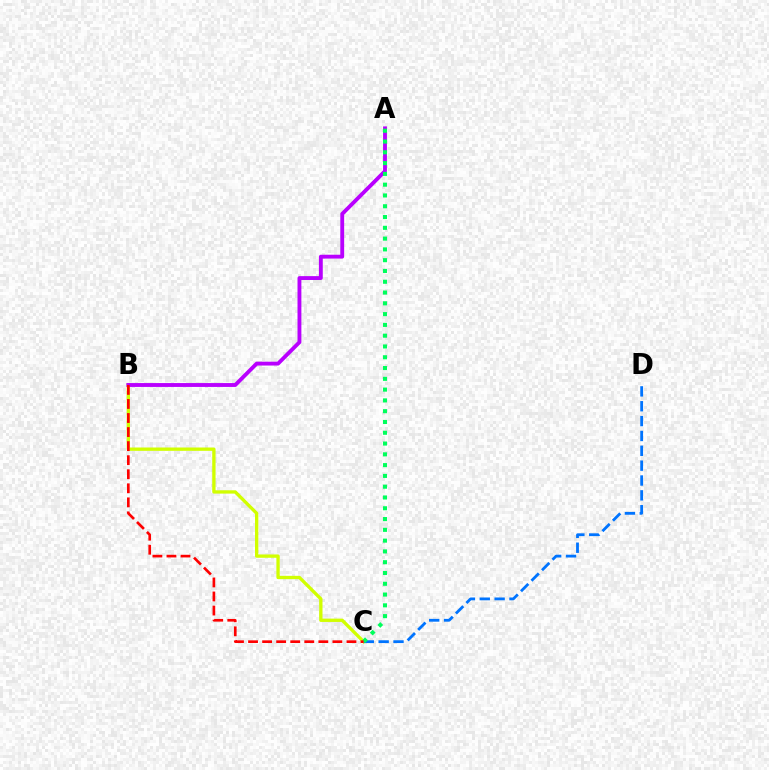{('B', 'C'): [{'color': '#d1ff00', 'line_style': 'solid', 'thickness': 2.39}, {'color': '#ff0000', 'line_style': 'dashed', 'thickness': 1.91}], ('A', 'B'): [{'color': '#b900ff', 'line_style': 'solid', 'thickness': 2.78}], ('C', 'D'): [{'color': '#0074ff', 'line_style': 'dashed', 'thickness': 2.02}], ('A', 'C'): [{'color': '#00ff5c', 'line_style': 'dotted', 'thickness': 2.93}]}